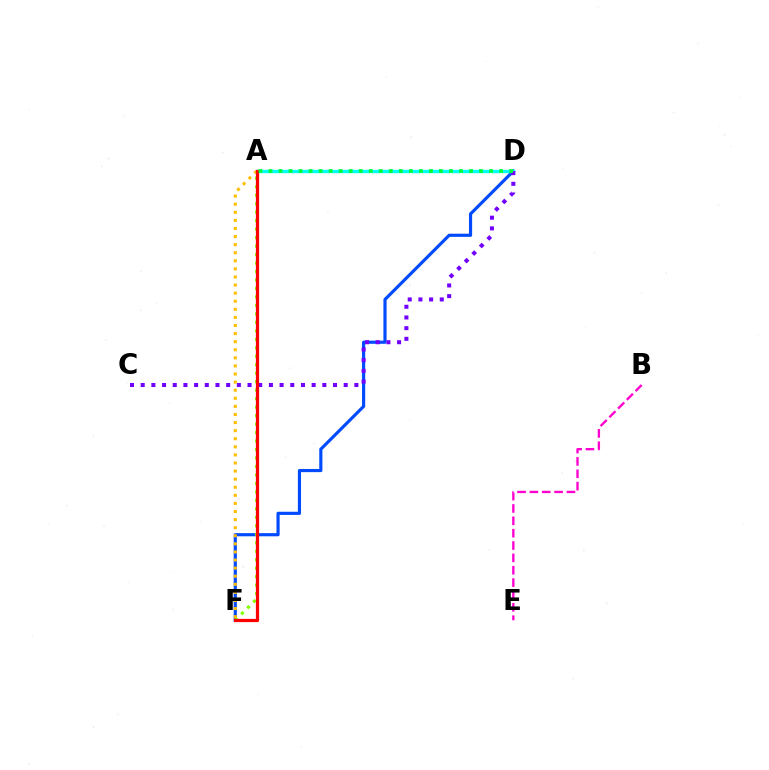{('D', 'F'): [{'color': '#004bff', 'line_style': 'solid', 'thickness': 2.27}], ('A', 'F'): [{'color': '#84ff00', 'line_style': 'dotted', 'thickness': 2.3}, {'color': '#ffbd00', 'line_style': 'dotted', 'thickness': 2.2}, {'color': '#ff0000', 'line_style': 'solid', 'thickness': 2.32}], ('A', 'D'): [{'color': '#00fff6', 'line_style': 'solid', 'thickness': 2.43}, {'color': '#00ff39', 'line_style': 'dotted', 'thickness': 2.72}], ('B', 'E'): [{'color': '#ff00cf', 'line_style': 'dashed', 'thickness': 1.68}], ('C', 'D'): [{'color': '#7200ff', 'line_style': 'dotted', 'thickness': 2.9}]}